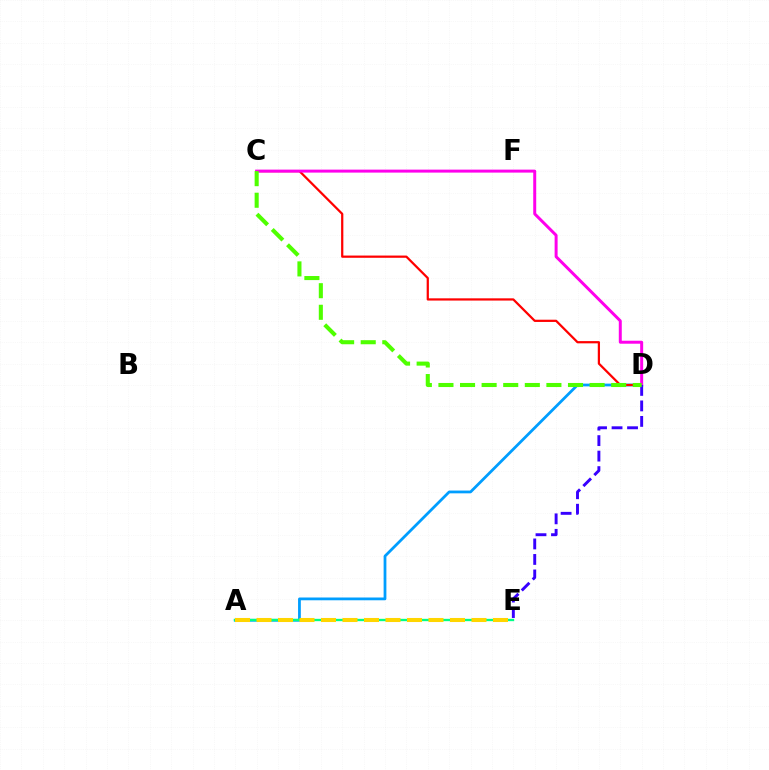{('A', 'D'): [{'color': '#009eff', 'line_style': 'solid', 'thickness': 2.0}], ('A', 'E'): [{'color': '#00ff86', 'line_style': 'solid', 'thickness': 1.68}, {'color': '#ffd500', 'line_style': 'dashed', 'thickness': 2.92}], ('C', 'D'): [{'color': '#ff0000', 'line_style': 'solid', 'thickness': 1.61}, {'color': '#ff00ed', 'line_style': 'solid', 'thickness': 2.15}, {'color': '#4fff00', 'line_style': 'dashed', 'thickness': 2.93}], ('D', 'E'): [{'color': '#3700ff', 'line_style': 'dashed', 'thickness': 2.11}]}